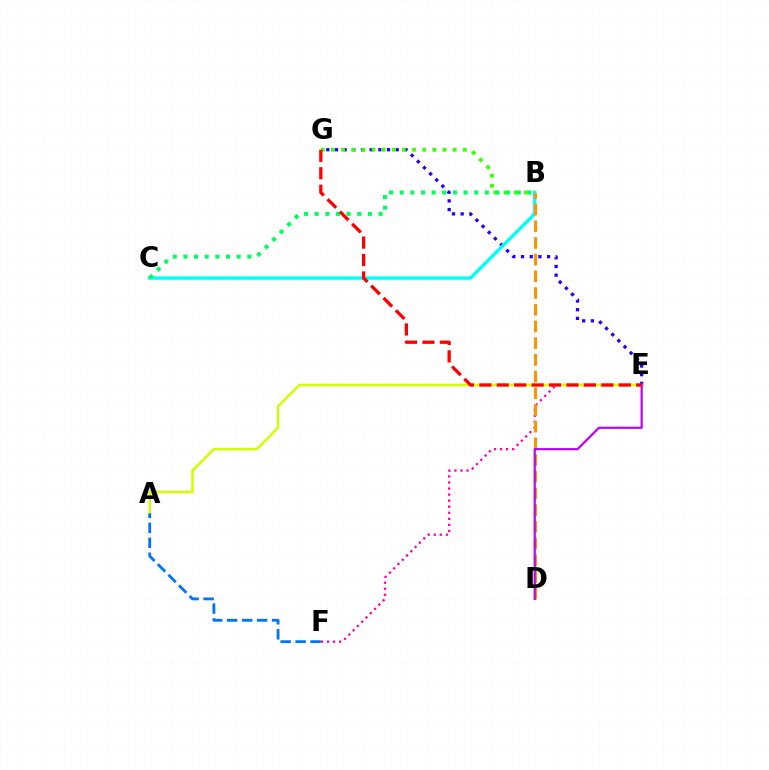{('E', 'G'): [{'color': '#2500ff', 'line_style': 'dotted', 'thickness': 2.36}, {'color': '#ff0000', 'line_style': 'dashed', 'thickness': 2.37}], ('E', 'F'): [{'color': '#ff00ac', 'line_style': 'dotted', 'thickness': 1.65}], ('B', 'C'): [{'color': '#00fff6', 'line_style': 'solid', 'thickness': 2.44}, {'color': '#00ff5c', 'line_style': 'dotted', 'thickness': 2.89}], ('B', 'G'): [{'color': '#3dff00', 'line_style': 'dotted', 'thickness': 2.76}], ('A', 'E'): [{'color': '#d1ff00', 'line_style': 'solid', 'thickness': 1.82}], ('B', 'D'): [{'color': '#ff9400', 'line_style': 'dashed', 'thickness': 2.27}], ('A', 'F'): [{'color': '#0074ff', 'line_style': 'dashed', 'thickness': 2.03}], ('D', 'E'): [{'color': '#b900ff', 'line_style': 'solid', 'thickness': 1.58}]}